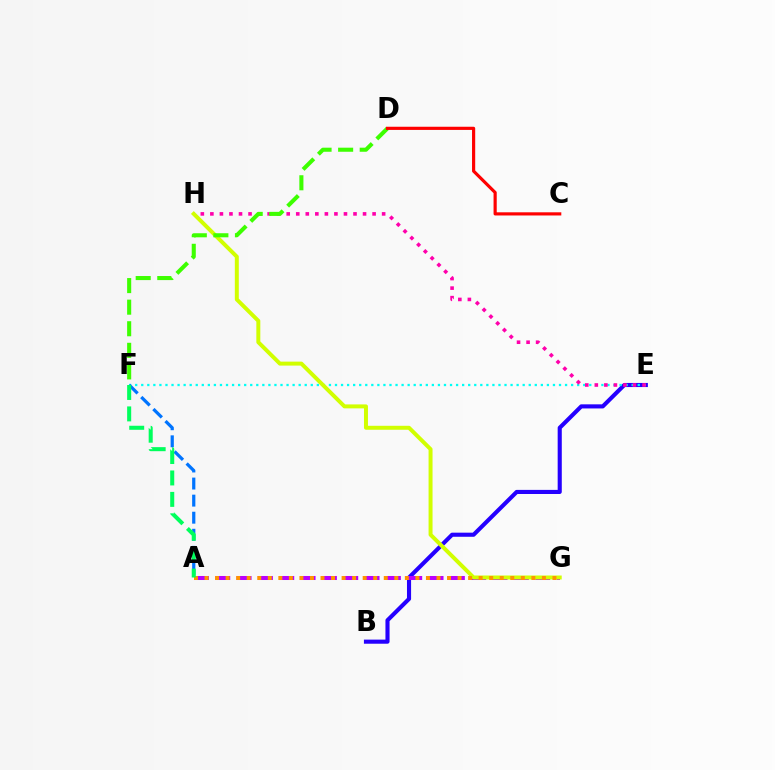{('B', 'E'): [{'color': '#2500ff', 'line_style': 'solid', 'thickness': 2.96}], ('E', 'F'): [{'color': '#00fff6', 'line_style': 'dotted', 'thickness': 1.65}], ('E', 'H'): [{'color': '#ff00ac', 'line_style': 'dotted', 'thickness': 2.59}], ('A', 'F'): [{'color': '#0074ff', 'line_style': 'dashed', 'thickness': 2.32}, {'color': '#00ff5c', 'line_style': 'dashed', 'thickness': 2.91}], ('A', 'G'): [{'color': '#b900ff', 'line_style': 'dashed', 'thickness': 2.9}, {'color': '#ff9400', 'line_style': 'dotted', 'thickness': 2.86}], ('G', 'H'): [{'color': '#d1ff00', 'line_style': 'solid', 'thickness': 2.86}], ('D', 'F'): [{'color': '#3dff00', 'line_style': 'dashed', 'thickness': 2.93}], ('C', 'D'): [{'color': '#ff0000', 'line_style': 'solid', 'thickness': 2.28}]}